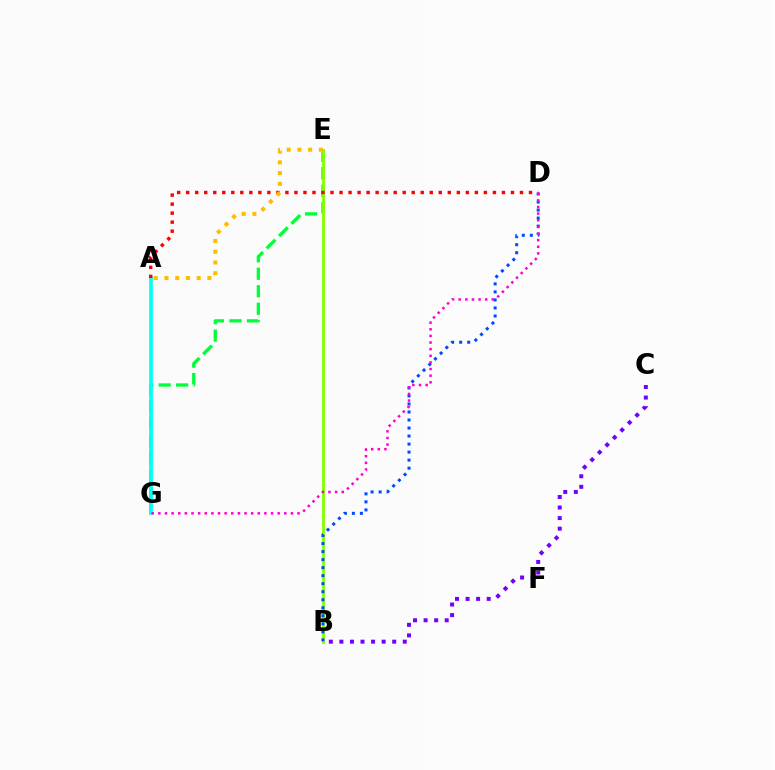{('E', 'G'): [{'color': '#00ff39', 'line_style': 'dashed', 'thickness': 2.38}], ('B', 'E'): [{'color': '#84ff00', 'line_style': 'solid', 'thickness': 2.04}], ('A', 'G'): [{'color': '#00fff6', 'line_style': 'solid', 'thickness': 2.64}], ('B', 'D'): [{'color': '#004bff', 'line_style': 'dotted', 'thickness': 2.18}], ('A', 'D'): [{'color': '#ff0000', 'line_style': 'dotted', 'thickness': 2.45}], ('A', 'E'): [{'color': '#ffbd00', 'line_style': 'dotted', 'thickness': 2.92}], ('B', 'C'): [{'color': '#7200ff', 'line_style': 'dotted', 'thickness': 2.87}], ('D', 'G'): [{'color': '#ff00cf', 'line_style': 'dotted', 'thickness': 1.8}]}